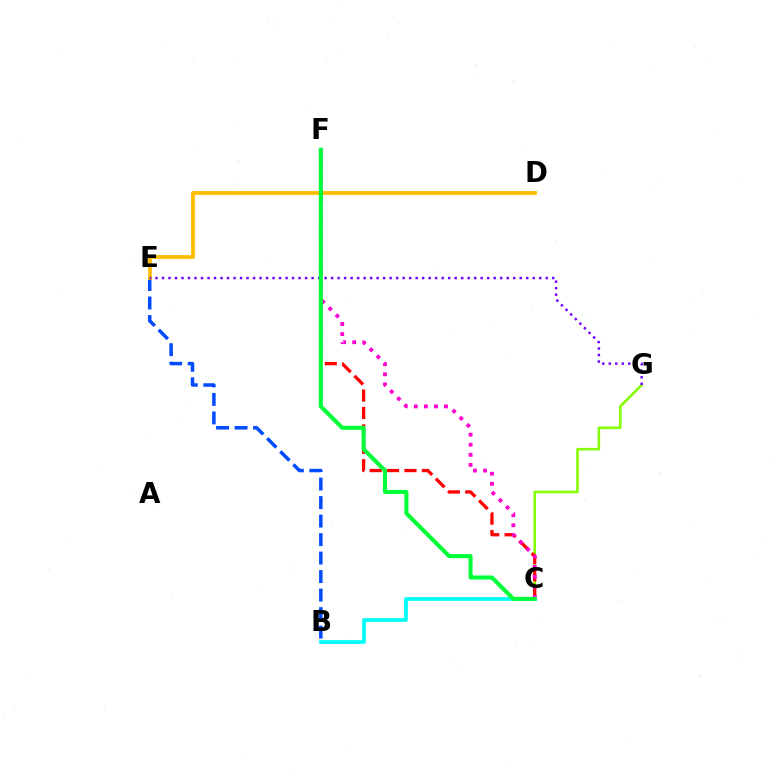{('B', 'E'): [{'color': '#004bff', 'line_style': 'dashed', 'thickness': 2.51}], ('C', 'G'): [{'color': '#84ff00', 'line_style': 'solid', 'thickness': 1.84}], ('D', 'E'): [{'color': '#ffbd00', 'line_style': 'solid', 'thickness': 2.73}], ('B', 'C'): [{'color': '#00fff6', 'line_style': 'solid', 'thickness': 2.67}], ('E', 'G'): [{'color': '#7200ff', 'line_style': 'dotted', 'thickness': 1.77}], ('C', 'F'): [{'color': '#ff0000', 'line_style': 'dashed', 'thickness': 2.37}, {'color': '#ff00cf', 'line_style': 'dotted', 'thickness': 2.74}, {'color': '#00ff39', 'line_style': 'solid', 'thickness': 2.93}]}